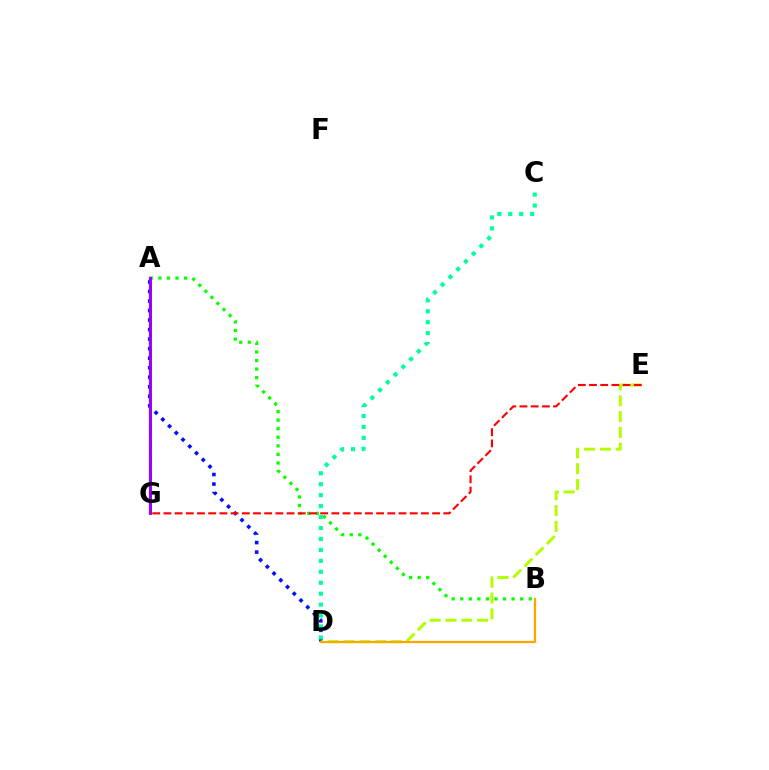{('A', 'G'): [{'color': '#00b5ff', 'line_style': 'solid', 'thickness': 1.7}, {'color': '#ff00bd', 'line_style': 'dashed', 'thickness': 2.12}, {'color': '#9b00ff', 'line_style': 'solid', 'thickness': 2.1}], ('A', 'D'): [{'color': '#0010ff', 'line_style': 'dotted', 'thickness': 2.59}], ('A', 'B'): [{'color': '#08ff00', 'line_style': 'dotted', 'thickness': 2.33}], ('D', 'E'): [{'color': '#b3ff00', 'line_style': 'dashed', 'thickness': 2.15}], ('B', 'D'): [{'color': '#ffa500', 'line_style': 'solid', 'thickness': 1.63}], ('E', 'G'): [{'color': '#ff0000', 'line_style': 'dashed', 'thickness': 1.52}], ('C', 'D'): [{'color': '#00ff9d', 'line_style': 'dotted', 'thickness': 2.97}]}